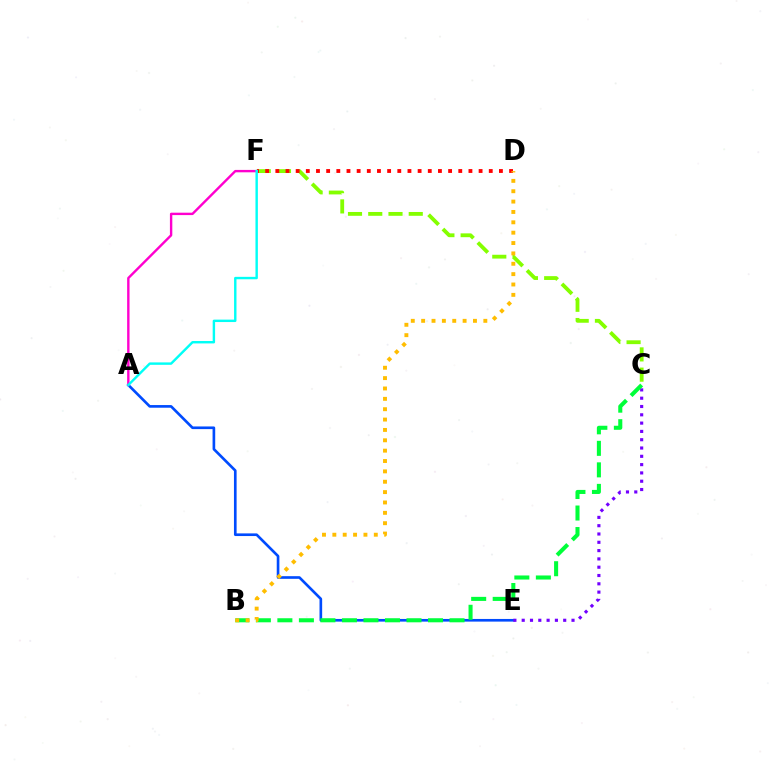{('C', 'F'): [{'color': '#84ff00', 'line_style': 'dashed', 'thickness': 2.75}], ('D', 'F'): [{'color': '#ff0000', 'line_style': 'dotted', 'thickness': 2.76}], ('A', 'E'): [{'color': '#004bff', 'line_style': 'solid', 'thickness': 1.91}], ('C', 'E'): [{'color': '#7200ff', 'line_style': 'dotted', 'thickness': 2.26}], ('A', 'F'): [{'color': '#ff00cf', 'line_style': 'solid', 'thickness': 1.73}, {'color': '#00fff6', 'line_style': 'solid', 'thickness': 1.74}], ('B', 'C'): [{'color': '#00ff39', 'line_style': 'dashed', 'thickness': 2.92}], ('B', 'D'): [{'color': '#ffbd00', 'line_style': 'dotted', 'thickness': 2.82}]}